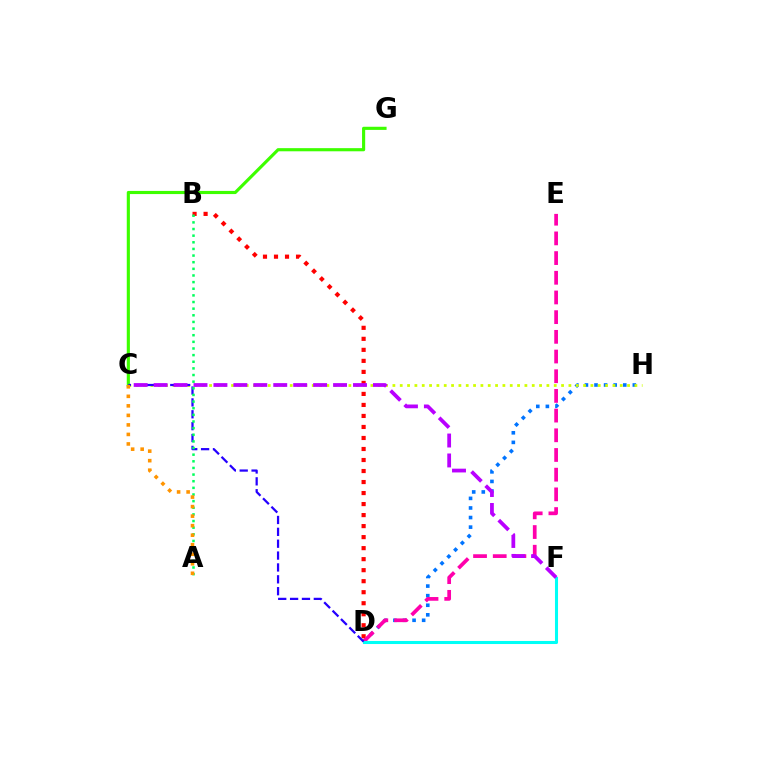{('D', 'H'): [{'color': '#0074ff', 'line_style': 'dotted', 'thickness': 2.6}], ('C', 'H'): [{'color': '#d1ff00', 'line_style': 'dotted', 'thickness': 1.99}], ('B', 'D'): [{'color': '#ff0000', 'line_style': 'dotted', 'thickness': 2.99}], ('D', 'E'): [{'color': '#ff00ac', 'line_style': 'dashed', 'thickness': 2.67}], ('D', 'F'): [{'color': '#00fff6', 'line_style': 'solid', 'thickness': 2.2}], ('C', 'G'): [{'color': '#3dff00', 'line_style': 'solid', 'thickness': 2.26}], ('C', 'D'): [{'color': '#2500ff', 'line_style': 'dashed', 'thickness': 1.61}], ('C', 'F'): [{'color': '#b900ff', 'line_style': 'dashed', 'thickness': 2.71}], ('A', 'B'): [{'color': '#00ff5c', 'line_style': 'dotted', 'thickness': 1.8}], ('A', 'C'): [{'color': '#ff9400', 'line_style': 'dotted', 'thickness': 2.59}]}